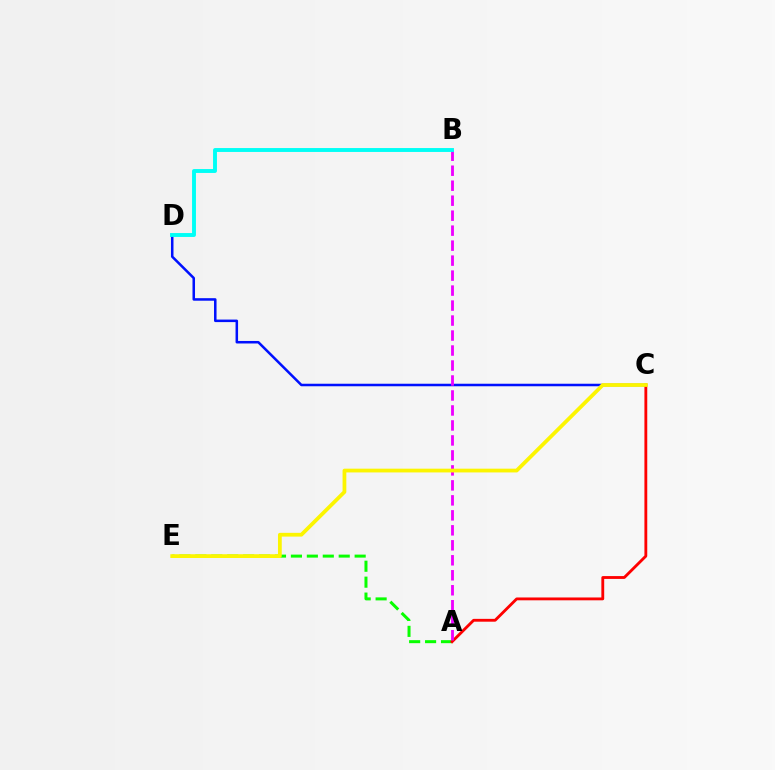{('A', 'E'): [{'color': '#08ff00', 'line_style': 'dashed', 'thickness': 2.16}], ('C', 'D'): [{'color': '#0010ff', 'line_style': 'solid', 'thickness': 1.82}], ('A', 'C'): [{'color': '#ff0000', 'line_style': 'solid', 'thickness': 2.04}], ('A', 'B'): [{'color': '#ee00ff', 'line_style': 'dashed', 'thickness': 2.04}], ('B', 'D'): [{'color': '#00fff6', 'line_style': 'solid', 'thickness': 2.81}], ('C', 'E'): [{'color': '#fcf500', 'line_style': 'solid', 'thickness': 2.71}]}